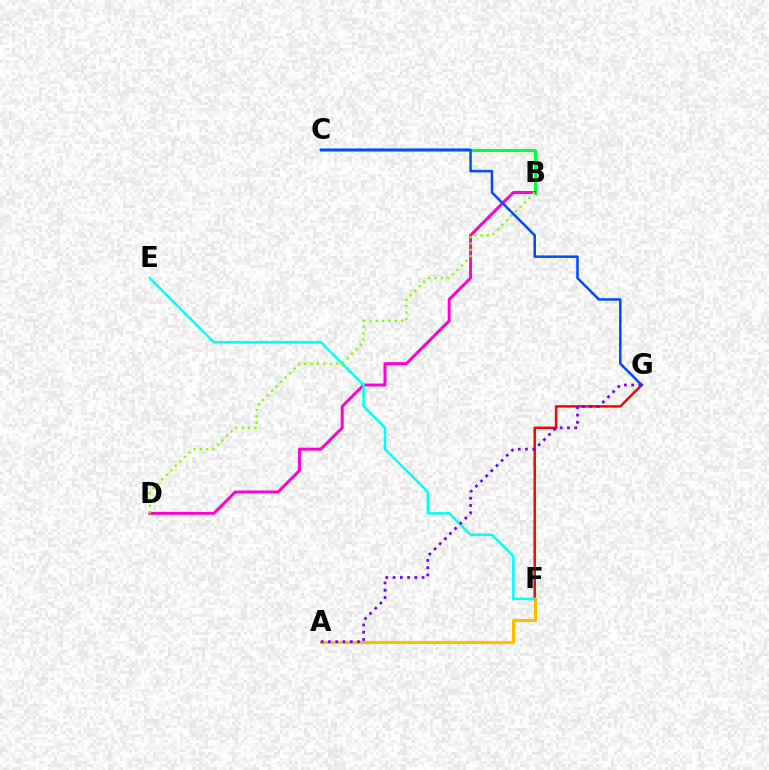{('B', 'C'): [{'color': '#00ff39', 'line_style': 'solid', 'thickness': 2.21}], ('A', 'F'): [{'color': '#ffbd00', 'line_style': 'solid', 'thickness': 2.26}], ('B', 'D'): [{'color': '#ff00cf', 'line_style': 'solid', 'thickness': 2.13}, {'color': '#84ff00', 'line_style': 'dotted', 'thickness': 1.73}], ('F', 'G'): [{'color': '#ff0000', 'line_style': 'solid', 'thickness': 1.77}], ('E', 'F'): [{'color': '#00fff6', 'line_style': 'solid', 'thickness': 1.79}], ('A', 'G'): [{'color': '#7200ff', 'line_style': 'dotted', 'thickness': 1.97}], ('C', 'G'): [{'color': '#004bff', 'line_style': 'solid', 'thickness': 1.8}]}